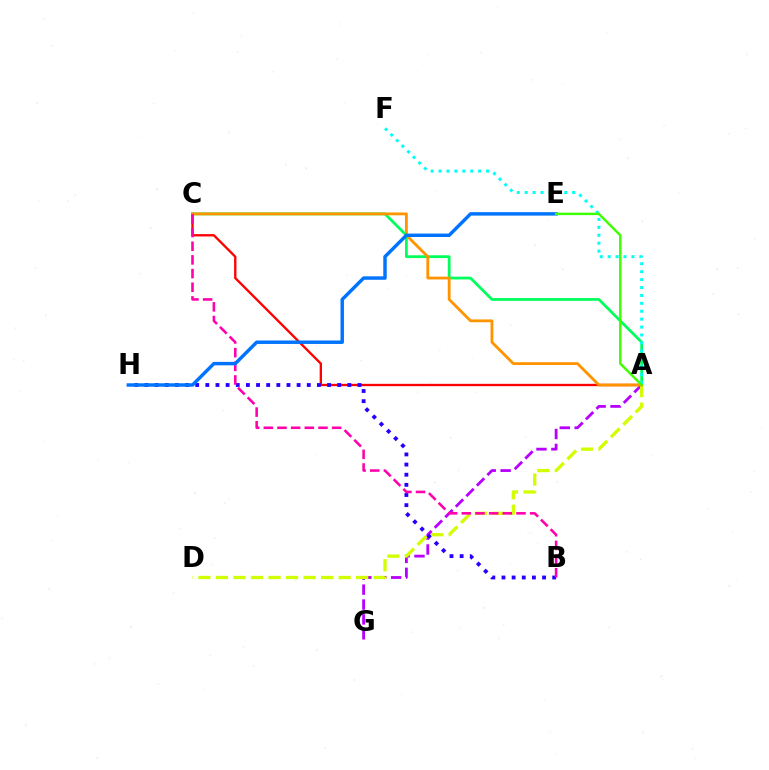{('A', 'C'): [{'color': '#00ff5c', 'line_style': 'solid', 'thickness': 2.0}, {'color': '#ff0000', 'line_style': 'solid', 'thickness': 1.68}, {'color': '#ff9400', 'line_style': 'solid', 'thickness': 2.03}], ('A', 'G'): [{'color': '#b900ff', 'line_style': 'dashed', 'thickness': 2.02}], ('B', 'H'): [{'color': '#2500ff', 'line_style': 'dotted', 'thickness': 2.76}], ('A', 'D'): [{'color': '#d1ff00', 'line_style': 'dashed', 'thickness': 2.38}], ('A', 'F'): [{'color': '#00fff6', 'line_style': 'dotted', 'thickness': 2.15}], ('B', 'C'): [{'color': '#ff00ac', 'line_style': 'dashed', 'thickness': 1.86}], ('E', 'H'): [{'color': '#0074ff', 'line_style': 'solid', 'thickness': 2.48}], ('A', 'E'): [{'color': '#3dff00', 'line_style': 'solid', 'thickness': 1.76}]}